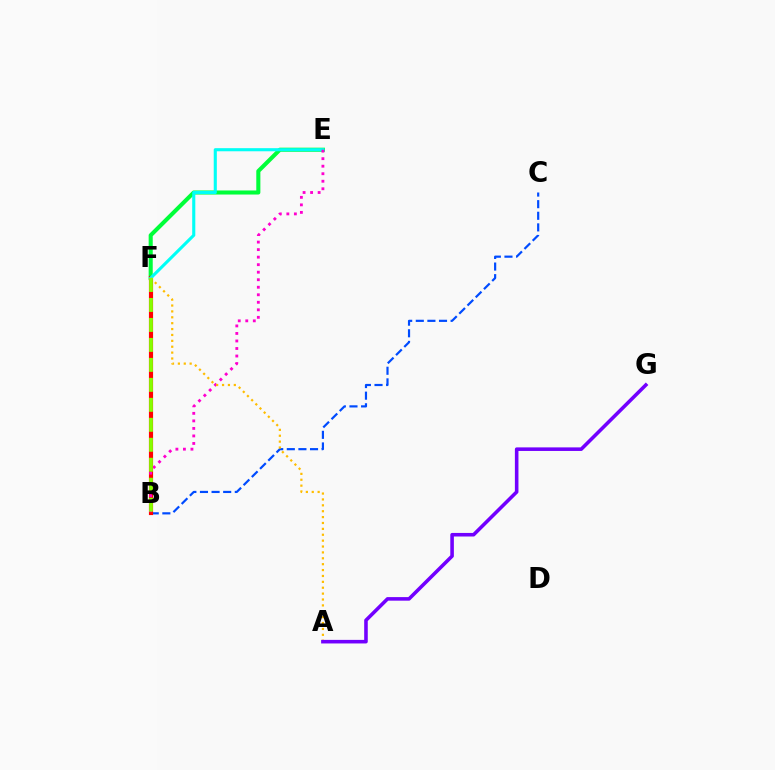{('E', 'F'): [{'color': '#00ff39', 'line_style': 'solid', 'thickness': 2.93}, {'color': '#00fff6', 'line_style': 'solid', 'thickness': 2.23}], ('B', 'C'): [{'color': '#004bff', 'line_style': 'dashed', 'thickness': 1.58}], ('B', 'F'): [{'color': '#ff0000', 'line_style': 'solid', 'thickness': 2.99}, {'color': '#84ff00', 'line_style': 'dashed', 'thickness': 2.71}], ('B', 'E'): [{'color': '#ff00cf', 'line_style': 'dotted', 'thickness': 2.04}], ('A', 'F'): [{'color': '#ffbd00', 'line_style': 'dotted', 'thickness': 1.6}], ('A', 'G'): [{'color': '#7200ff', 'line_style': 'solid', 'thickness': 2.57}]}